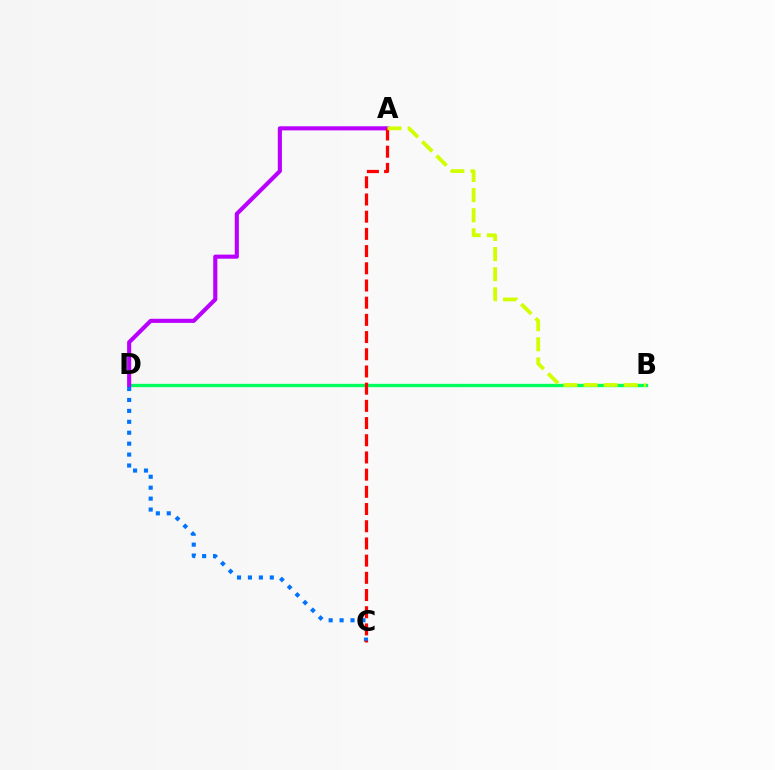{('B', 'D'): [{'color': '#00ff5c', 'line_style': 'solid', 'thickness': 2.4}], ('A', 'D'): [{'color': '#b900ff', 'line_style': 'solid', 'thickness': 2.96}], ('C', 'D'): [{'color': '#0074ff', 'line_style': 'dotted', 'thickness': 2.97}], ('A', 'C'): [{'color': '#ff0000', 'line_style': 'dashed', 'thickness': 2.34}], ('A', 'B'): [{'color': '#d1ff00', 'line_style': 'dashed', 'thickness': 2.73}]}